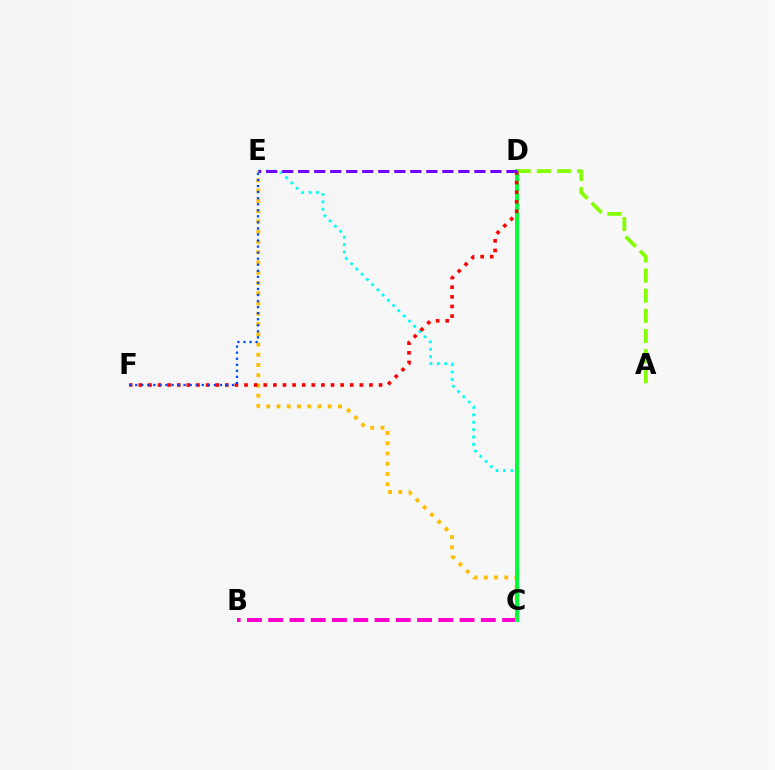{('C', 'E'): [{'color': '#ffbd00', 'line_style': 'dotted', 'thickness': 2.79}, {'color': '#00fff6', 'line_style': 'dotted', 'thickness': 2.01}], ('B', 'C'): [{'color': '#ff00cf', 'line_style': 'dashed', 'thickness': 2.89}], ('C', 'D'): [{'color': '#00ff39', 'line_style': 'solid', 'thickness': 2.87}], ('A', 'D'): [{'color': '#84ff00', 'line_style': 'dashed', 'thickness': 2.74}], ('D', 'F'): [{'color': '#ff0000', 'line_style': 'dotted', 'thickness': 2.61}], ('E', 'F'): [{'color': '#004bff', 'line_style': 'dotted', 'thickness': 1.64}], ('D', 'E'): [{'color': '#7200ff', 'line_style': 'dashed', 'thickness': 2.18}]}